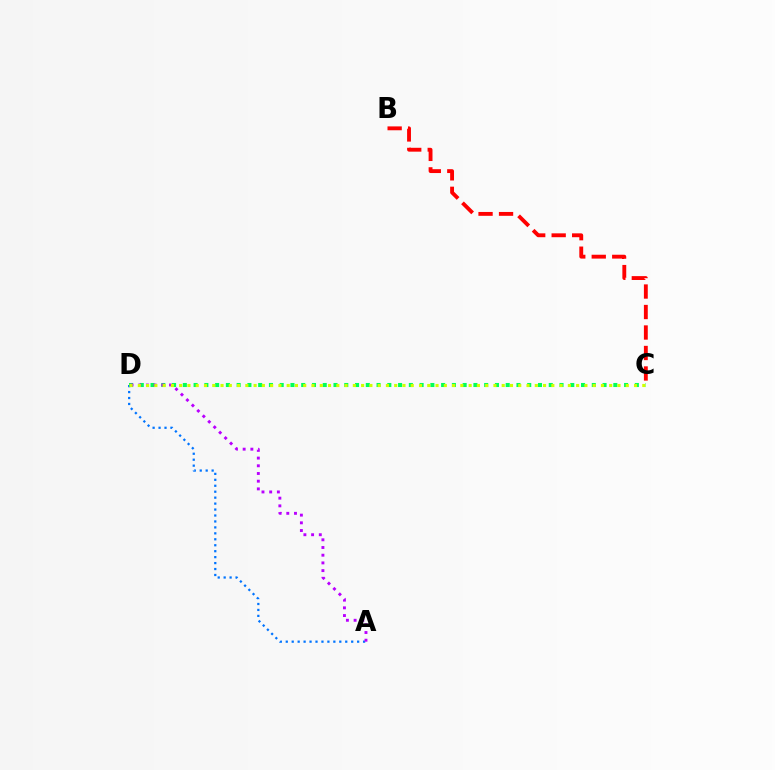{('B', 'C'): [{'color': '#ff0000', 'line_style': 'dashed', 'thickness': 2.78}], ('A', 'D'): [{'color': '#0074ff', 'line_style': 'dotted', 'thickness': 1.62}, {'color': '#b900ff', 'line_style': 'dotted', 'thickness': 2.09}], ('C', 'D'): [{'color': '#00ff5c', 'line_style': 'dotted', 'thickness': 2.92}, {'color': '#d1ff00', 'line_style': 'dotted', 'thickness': 2.25}]}